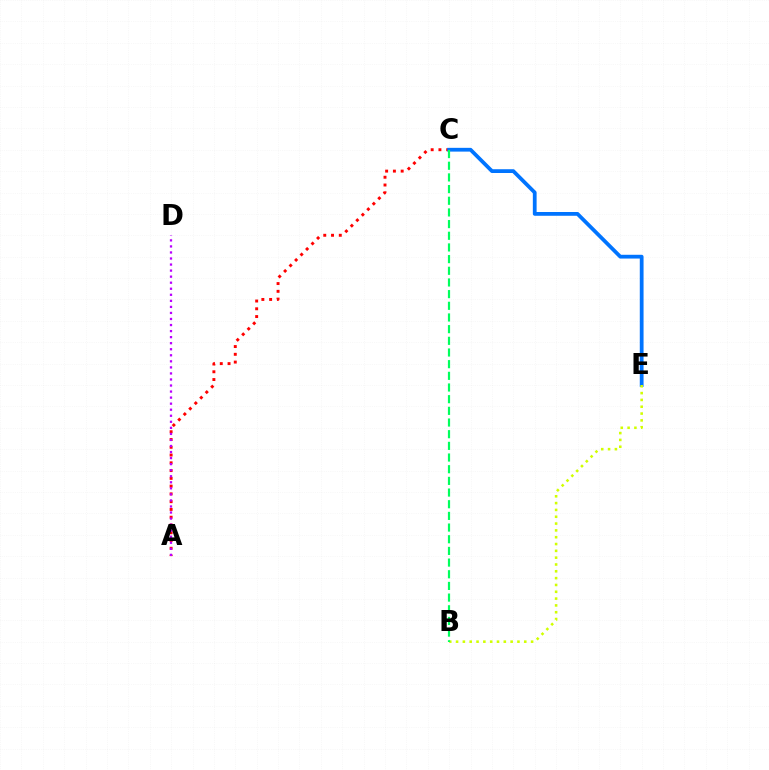{('A', 'C'): [{'color': '#ff0000', 'line_style': 'dotted', 'thickness': 2.11}], ('C', 'E'): [{'color': '#0074ff', 'line_style': 'solid', 'thickness': 2.72}], ('B', 'E'): [{'color': '#d1ff00', 'line_style': 'dotted', 'thickness': 1.85}], ('A', 'D'): [{'color': '#b900ff', 'line_style': 'dotted', 'thickness': 1.64}], ('B', 'C'): [{'color': '#00ff5c', 'line_style': 'dashed', 'thickness': 1.59}]}